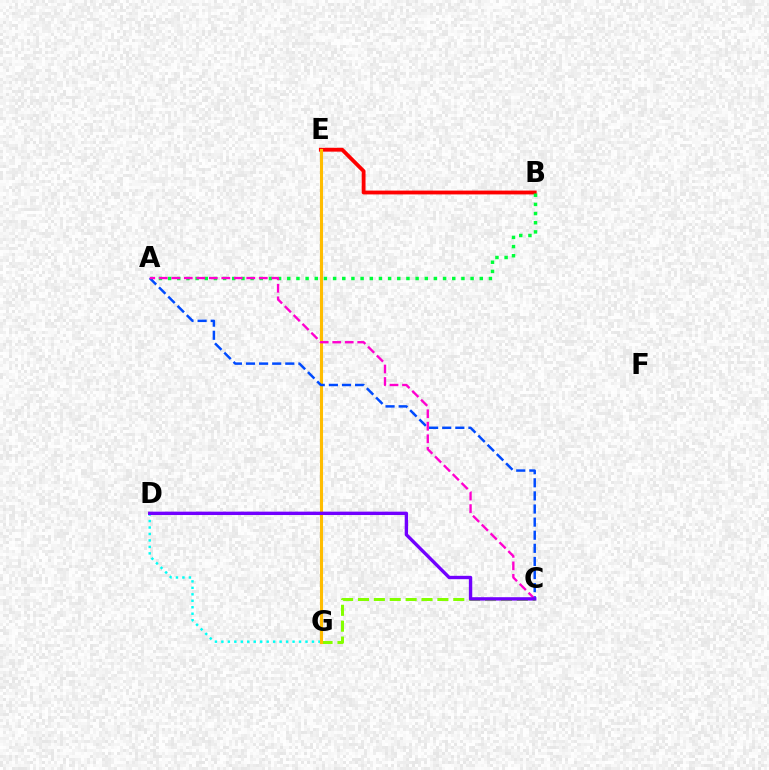{('D', 'G'): [{'color': '#00fff6', 'line_style': 'dotted', 'thickness': 1.76}], ('B', 'E'): [{'color': '#ff0000', 'line_style': 'solid', 'thickness': 2.75}], ('C', 'G'): [{'color': '#84ff00', 'line_style': 'dashed', 'thickness': 2.16}], ('A', 'B'): [{'color': '#00ff39', 'line_style': 'dotted', 'thickness': 2.49}], ('E', 'G'): [{'color': '#ffbd00', 'line_style': 'solid', 'thickness': 2.22}], ('A', 'C'): [{'color': '#004bff', 'line_style': 'dashed', 'thickness': 1.78}, {'color': '#ff00cf', 'line_style': 'dashed', 'thickness': 1.7}], ('C', 'D'): [{'color': '#7200ff', 'line_style': 'solid', 'thickness': 2.43}]}